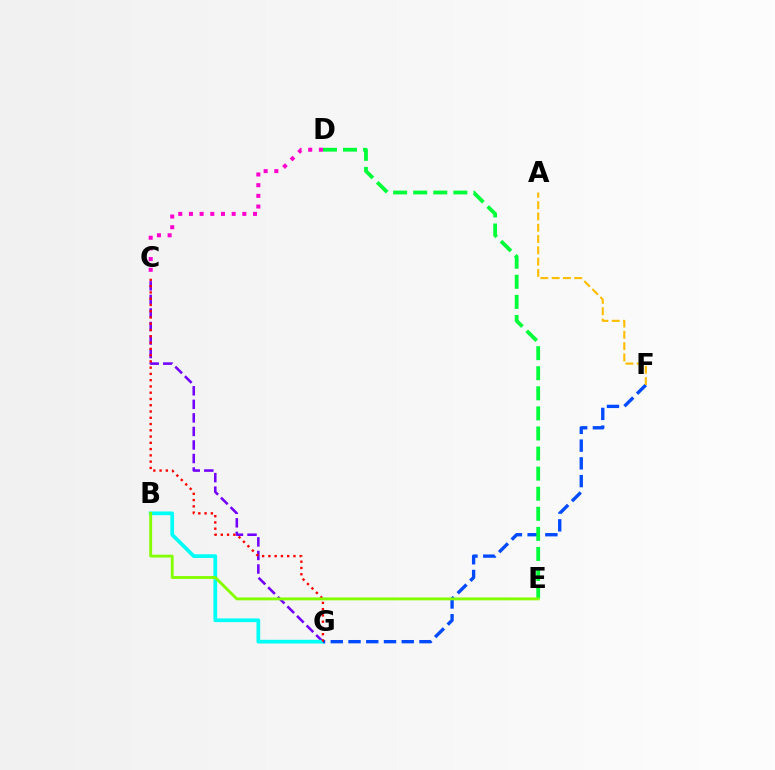{('C', 'G'): [{'color': '#7200ff', 'line_style': 'dashed', 'thickness': 1.84}, {'color': '#ff0000', 'line_style': 'dotted', 'thickness': 1.7}], ('B', 'G'): [{'color': '#00fff6', 'line_style': 'solid', 'thickness': 2.68}], ('F', 'G'): [{'color': '#004bff', 'line_style': 'dashed', 'thickness': 2.41}], ('D', 'E'): [{'color': '#00ff39', 'line_style': 'dashed', 'thickness': 2.73}], ('A', 'F'): [{'color': '#ffbd00', 'line_style': 'dashed', 'thickness': 1.53}], ('C', 'D'): [{'color': '#ff00cf', 'line_style': 'dotted', 'thickness': 2.9}], ('B', 'E'): [{'color': '#84ff00', 'line_style': 'solid', 'thickness': 2.07}]}